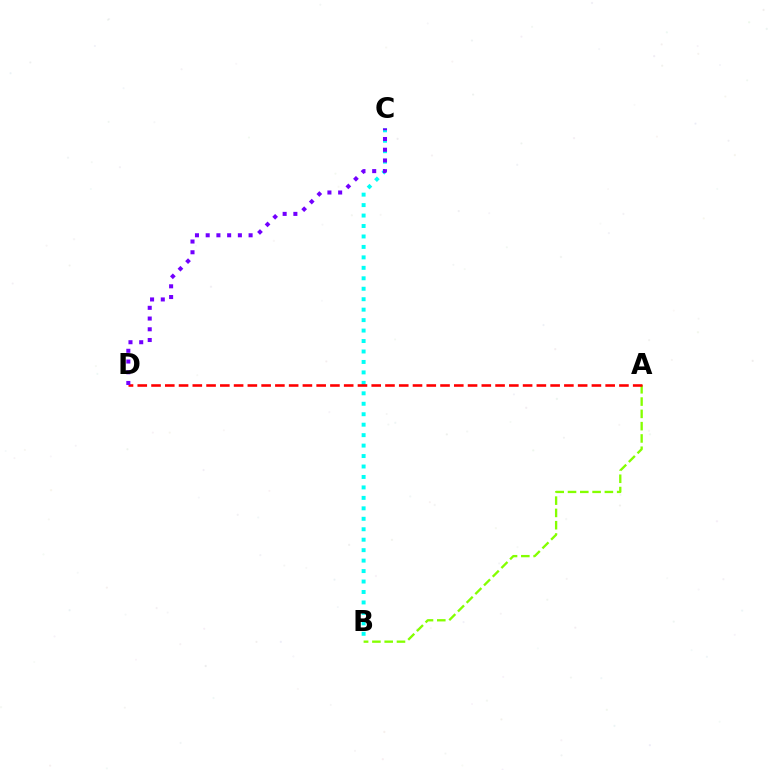{('B', 'C'): [{'color': '#00fff6', 'line_style': 'dotted', 'thickness': 2.84}], ('A', 'B'): [{'color': '#84ff00', 'line_style': 'dashed', 'thickness': 1.67}], ('A', 'D'): [{'color': '#ff0000', 'line_style': 'dashed', 'thickness': 1.87}], ('C', 'D'): [{'color': '#7200ff', 'line_style': 'dotted', 'thickness': 2.91}]}